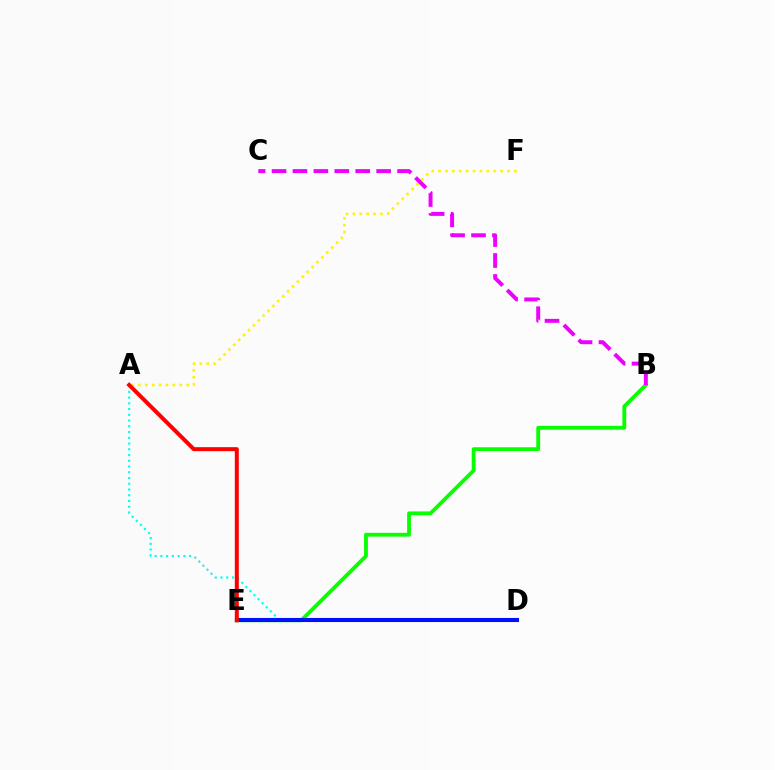{('A', 'F'): [{'color': '#fcf500', 'line_style': 'dotted', 'thickness': 1.87}], ('B', 'E'): [{'color': '#08ff00', 'line_style': 'solid', 'thickness': 2.75}], ('A', 'D'): [{'color': '#00fff6', 'line_style': 'dotted', 'thickness': 1.56}], ('B', 'C'): [{'color': '#ee00ff', 'line_style': 'dashed', 'thickness': 2.84}], ('D', 'E'): [{'color': '#0010ff', 'line_style': 'solid', 'thickness': 2.94}], ('A', 'E'): [{'color': '#ff0000', 'line_style': 'solid', 'thickness': 2.88}]}